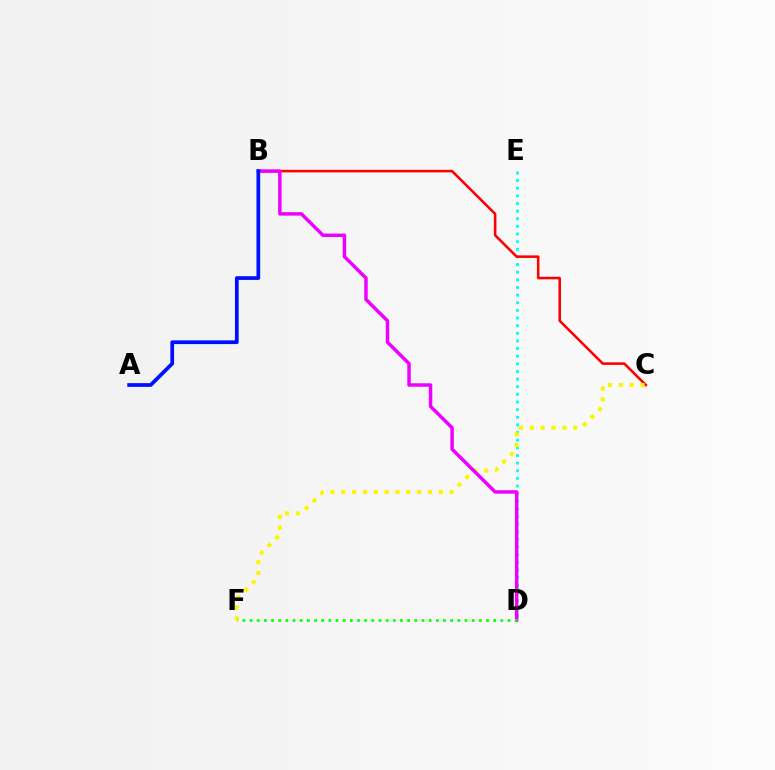{('D', 'E'): [{'color': '#00fff6', 'line_style': 'dotted', 'thickness': 2.07}], ('B', 'C'): [{'color': '#ff0000', 'line_style': 'solid', 'thickness': 1.84}], ('C', 'F'): [{'color': '#fcf500', 'line_style': 'dotted', 'thickness': 2.94}], ('B', 'D'): [{'color': '#ee00ff', 'line_style': 'solid', 'thickness': 2.49}], ('D', 'F'): [{'color': '#08ff00', 'line_style': 'dotted', 'thickness': 1.95}], ('A', 'B'): [{'color': '#0010ff', 'line_style': 'solid', 'thickness': 2.69}]}